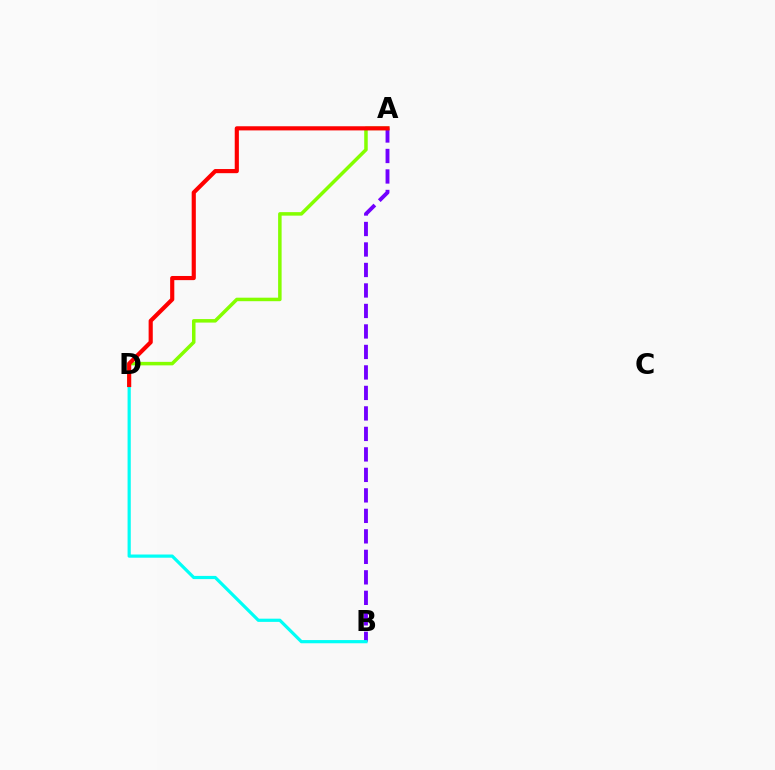{('A', 'B'): [{'color': '#7200ff', 'line_style': 'dashed', 'thickness': 2.78}], ('A', 'D'): [{'color': '#84ff00', 'line_style': 'solid', 'thickness': 2.53}, {'color': '#ff0000', 'line_style': 'solid', 'thickness': 2.99}], ('B', 'D'): [{'color': '#00fff6', 'line_style': 'solid', 'thickness': 2.3}]}